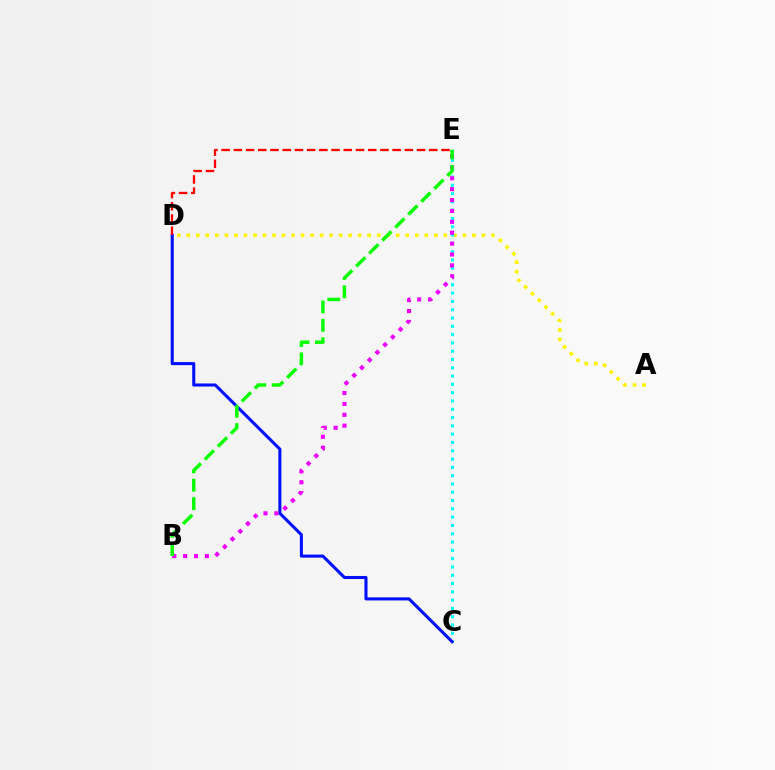{('A', 'D'): [{'color': '#fcf500', 'line_style': 'dotted', 'thickness': 2.59}], ('C', 'E'): [{'color': '#00fff6', 'line_style': 'dotted', 'thickness': 2.25}], ('C', 'D'): [{'color': '#0010ff', 'line_style': 'solid', 'thickness': 2.2}], ('B', 'E'): [{'color': '#ee00ff', 'line_style': 'dotted', 'thickness': 2.96}, {'color': '#08ff00', 'line_style': 'dashed', 'thickness': 2.49}], ('D', 'E'): [{'color': '#ff0000', 'line_style': 'dashed', 'thickness': 1.66}]}